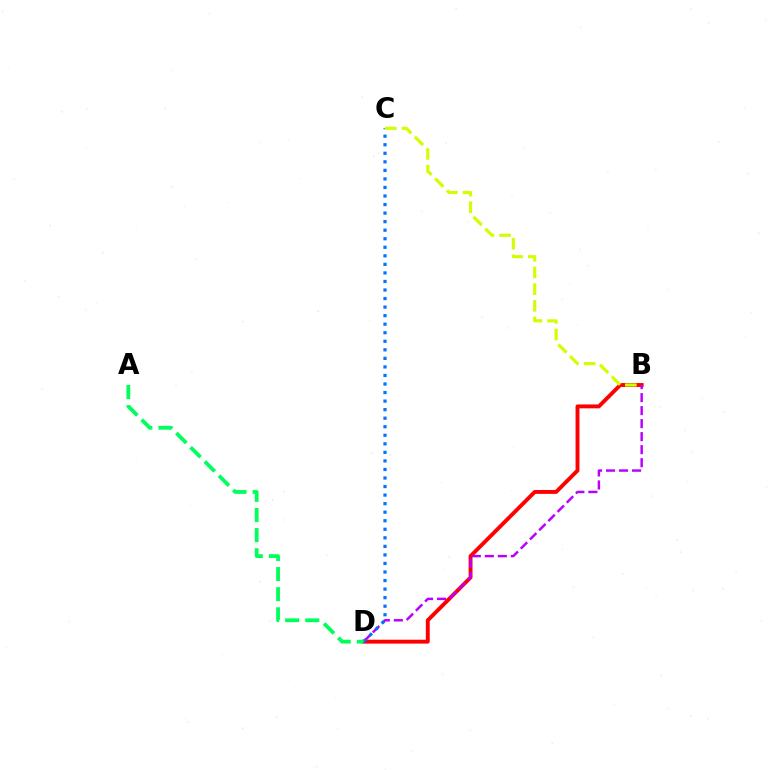{('B', 'D'): [{'color': '#ff0000', 'line_style': 'solid', 'thickness': 2.81}, {'color': '#b900ff', 'line_style': 'dashed', 'thickness': 1.77}], ('C', 'D'): [{'color': '#0074ff', 'line_style': 'dotted', 'thickness': 2.32}], ('A', 'D'): [{'color': '#00ff5c', 'line_style': 'dashed', 'thickness': 2.73}], ('B', 'C'): [{'color': '#d1ff00', 'line_style': 'dashed', 'thickness': 2.27}]}